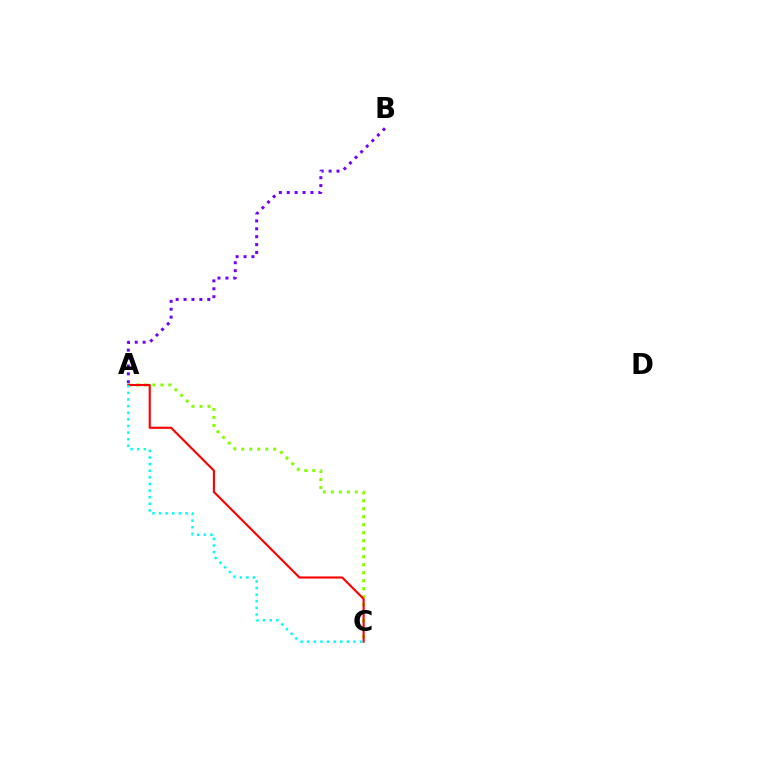{('A', 'C'): [{'color': '#84ff00', 'line_style': 'dotted', 'thickness': 2.17}, {'color': '#ff0000', 'line_style': 'solid', 'thickness': 1.54}, {'color': '#00fff6', 'line_style': 'dotted', 'thickness': 1.8}], ('A', 'B'): [{'color': '#7200ff', 'line_style': 'dotted', 'thickness': 2.15}]}